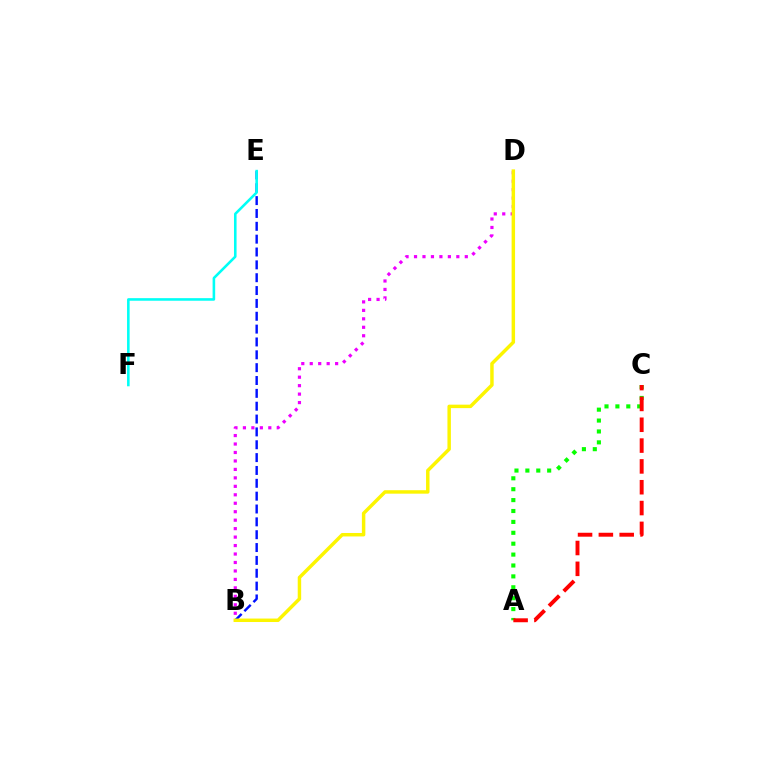{('B', 'E'): [{'color': '#0010ff', 'line_style': 'dashed', 'thickness': 1.75}], ('E', 'F'): [{'color': '#00fff6', 'line_style': 'solid', 'thickness': 1.86}], ('B', 'D'): [{'color': '#ee00ff', 'line_style': 'dotted', 'thickness': 2.3}, {'color': '#fcf500', 'line_style': 'solid', 'thickness': 2.49}], ('A', 'C'): [{'color': '#08ff00', 'line_style': 'dotted', 'thickness': 2.96}, {'color': '#ff0000', 'line_style': 'dashed', 'thickness': 2.83}]}